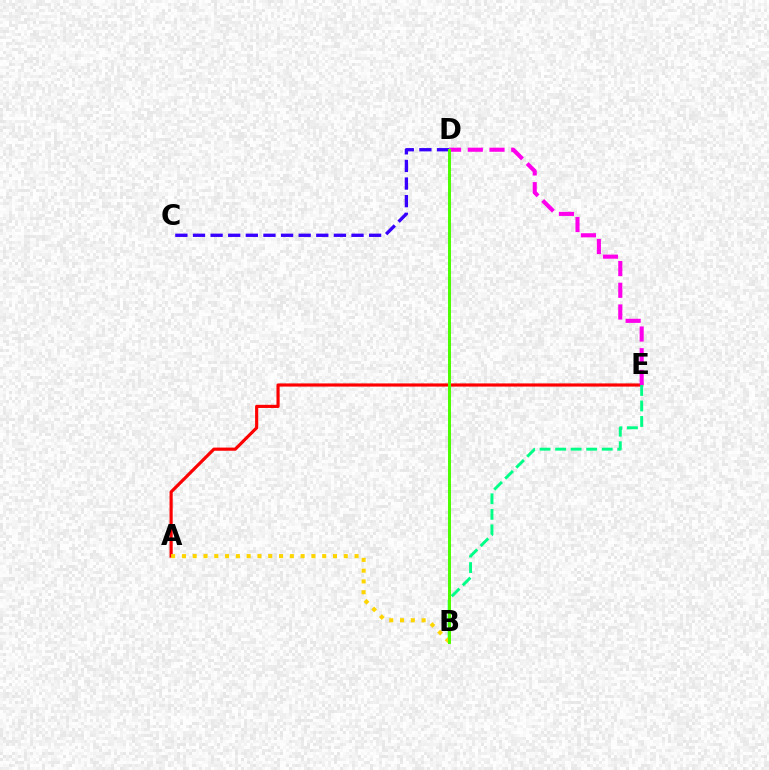{('B', 'D'): [{'color': '#009eff', 'line_style': 'dashed', 'thickness': 2.01}, {'color': '#4fff00', 'line_style': 'solid', 'thickness': 2.13}], ('A', 'E'): [{'color': '#ff0000', 'line_style': 'solid', 'thickness': 2.28}], ('B', 'E'): [{'color': '#00ff86', 'line_style': 'dashed', 'thickness': 2.11}], ('A', 'B'): [{'color': '#ffd500', 'line_style': 'dotted', 'thickness': 2.93}], ('D', 'E'): [{'color': '#ff00ed', 'line_style': 'dashed', 'thickness': 2.95}], ('C', 'D'): [{'color': '#3700ff', 'line_style': 'dashed', 'thickness': 2.39}]}